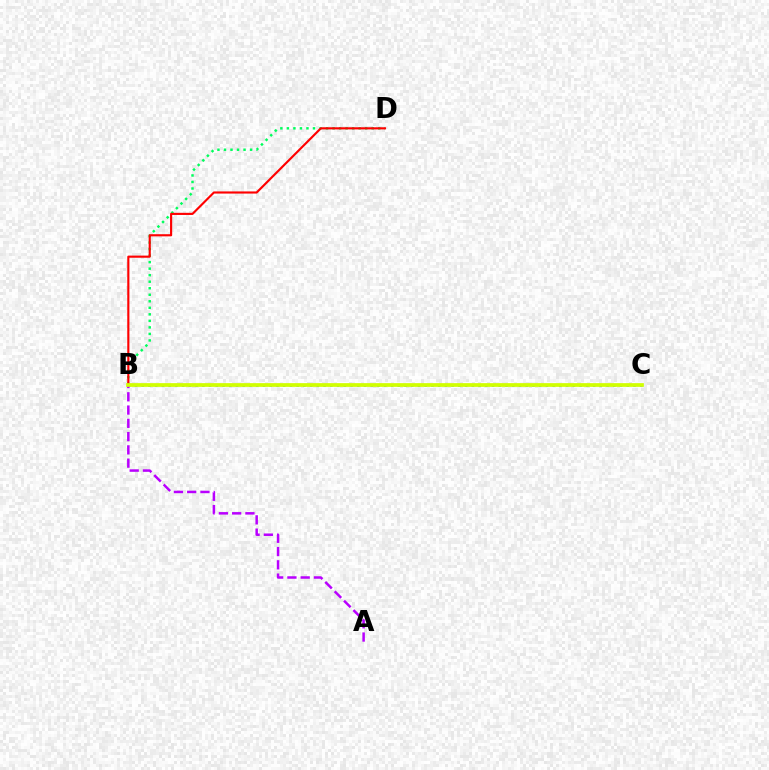{('B', 'D'): [{'color': '#00ff5c', 'line_style': 'dotted', 'thickness': 1.77}, {'color': '#ff0000', 'line_style': 'solid', 'thickness': 1.54}], ('A', 'B'): [{'color': '#b900ff', 'line_style': 'dashed', 'thickness': 1.8}], ('B', 'C'): [{'color': '#0074ff', 'line_style': 'dotted', 'thickness': 1.83}, {'color': '#d1ff00', 'line_style': 'solid', 'thickness': 2.68}]}